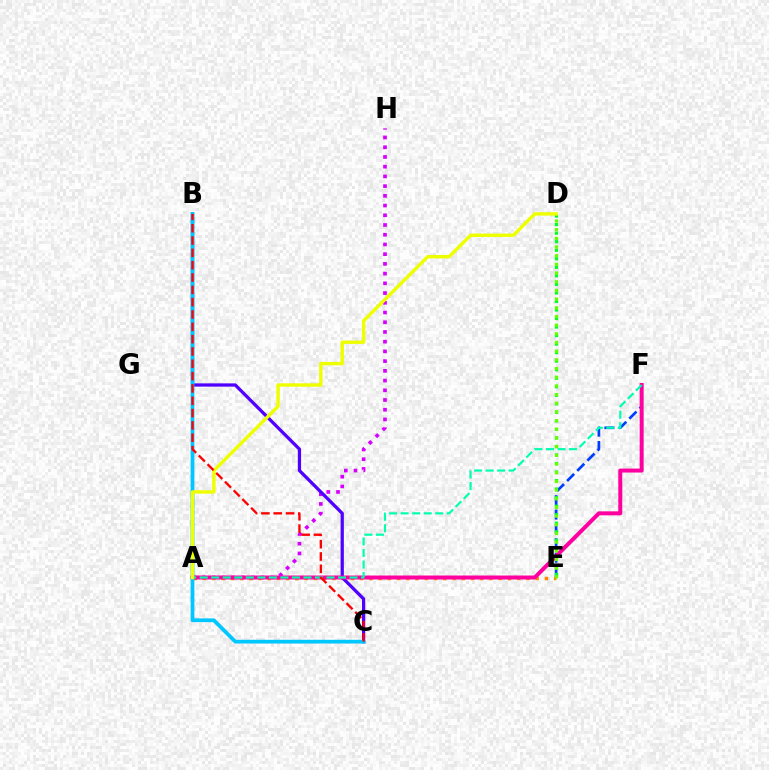{('A', 'H'): [{'color': '#d600ff', 'line_style': 'dotted', 'thickness': 2.64}], ('A', 'E'): [{'color': '#ff8800', 'line_style': 'dotted', 'thickness': 2.51}], ('B', 'C'): [{'color': '#4f00ff', 'line_style': 'solid', 'thickness': 2.35}, {'color': '#00c7ff', 'line_style': 'solid', 'thickness': 2.7}, {'color': '#ff0000', 'line_style': 'dashed', 'thickness': 1.67}], ('E', 'F'): [{'color': '#003fff', 'line_style': 'dashed', 'thickness': 1.95}], ('D', 'E'): [{'color': '#00ff27', 'line_style': 'dotted', 'thickness': 2.32}, {'color': '#66ff00', 'line_style': 'dotted', 'thickness': 2.36}], ('A', 'F'): [{'color': '#ff00a0', 'line_style': 'solid', 'thickness': 2.86}, {'color': '#00ffaf', 'line_style': 'dashed', 'thickness': 1.57}], ('A', 'D'): [{'color': '#eeff00', 'line_style': 'solid', 'thickness': 2.45}]}